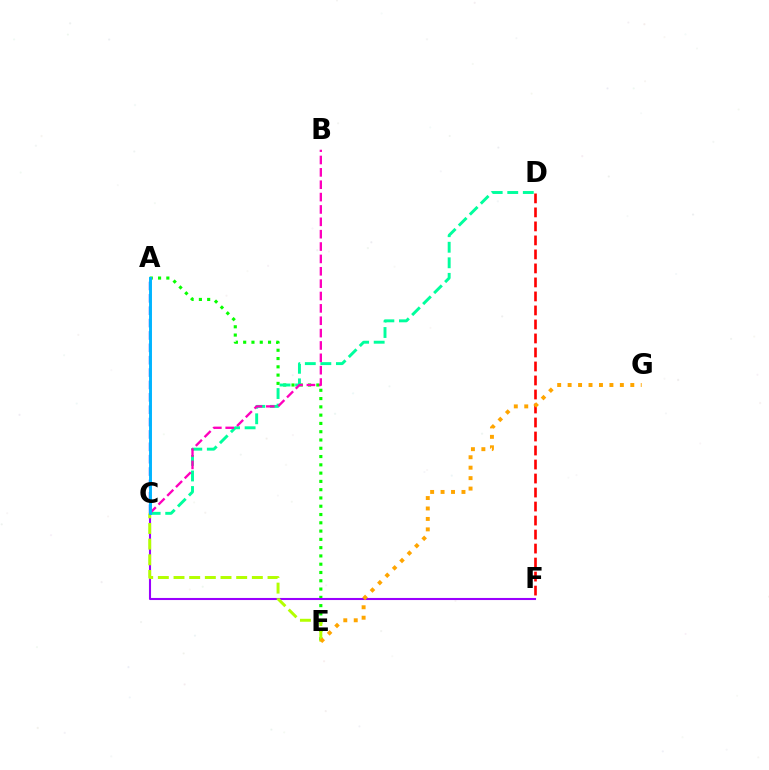{('A', 'E'): [{'color': '#08ff00', 'line_style': 'dotted', 'thickness': 2.25}], ('C', 'F'): [{'color': '#9b00ff', 'line_style': 'solid', 'thickness': 1.5}], ('A', 'C'): [{'color': '#0010ff', 'line_style': 'dashed', 'thickness': 1.68}, {'color': '#00b5ff', 'line_style': 'solid', 'thickness': 2.11}], ('C', 'D'): [{'color': '#00ff9d', 'line_style': 'dashed', 'thickness': 2.11}], ('B', 'C'): [{'color': '#ff00bd', 'line_style': 'dashed', 'thickness': 1.68}], ('D', 'F'): [{'color': '#ff0000', 'line_style': 'dashed', 'thickness': 1.9}], ('C', 'E'): [{'color': '#b3ff00', 'line_style': 'dashed', 'thickness': 2.13}], ('E', 'G'): [{'color': '#ffa500', 'line_style': 'dotted', 'thickness': 2.84}]}